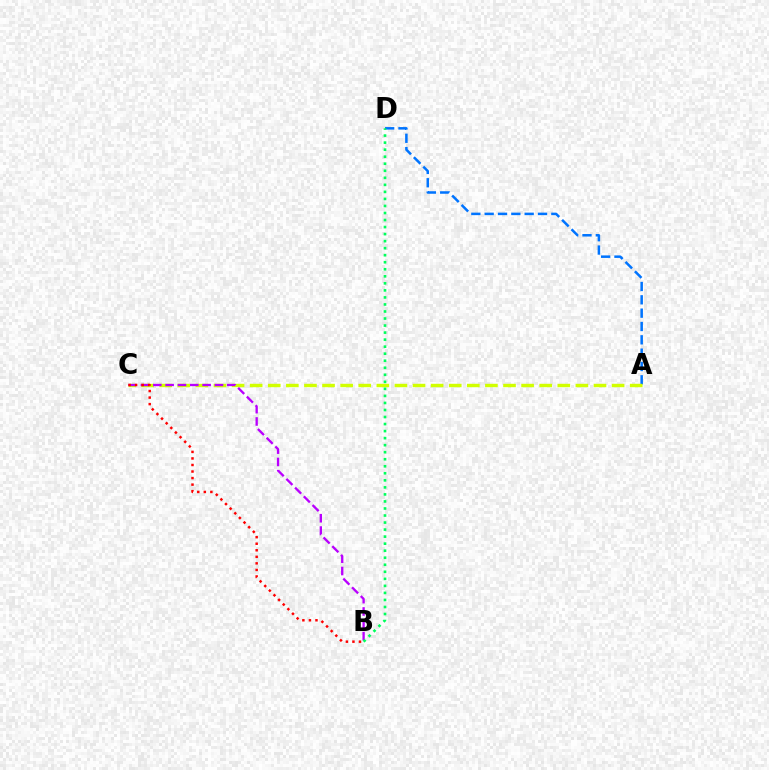{('A', 'D'): [{'color': '#0074ff', 'line_style': 'dashed', 'thickness': 1.81}], ('A', 'C'): [{'color': '#d1ff00', 'line_style': 'dashed', 'thickness': 2.46}], ('B', 'C'): [{'color': '#b900ff', 'line_style': 'dashed', 'thickness': 1.68}, {'color': '#ff0000', 'line_style': 'dotted', 'thickness': 1.78}], ('B', 'D'): [{'color': '#00ff5c', 'line_style': 'dotted', 'thickness': 1.91}]}